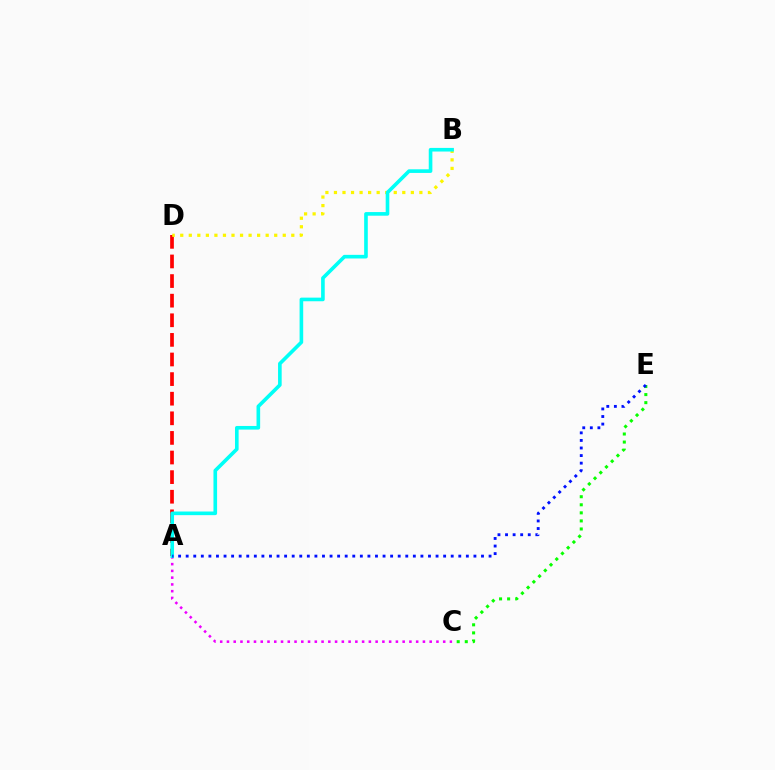{('A', 'D'): [{'color': '#ff0000', 'line_style': 'dashed', 'thickness': 2.66}], ('A', 'C'): [{'color': '#ee00ff', 'line_style': 'dotted', 'thickness': 1.84}], ('C', 'E'): [{'color': '#08ff00', 'line_style': 'dotted', 'thickness': 2.19}], ('B', 'D'): [{'color': '#fcf500', 'line_style': 'dotted', 'thickness': 2.32}], ('A', 'B'): [{'color': '#00fff6', 'line_style': 'solid', 'thickness': 2.61}], ('A', 'E'): [{'color': '#0010ff', 'line_style': 'dotted', 'thickness': 2.06}]}